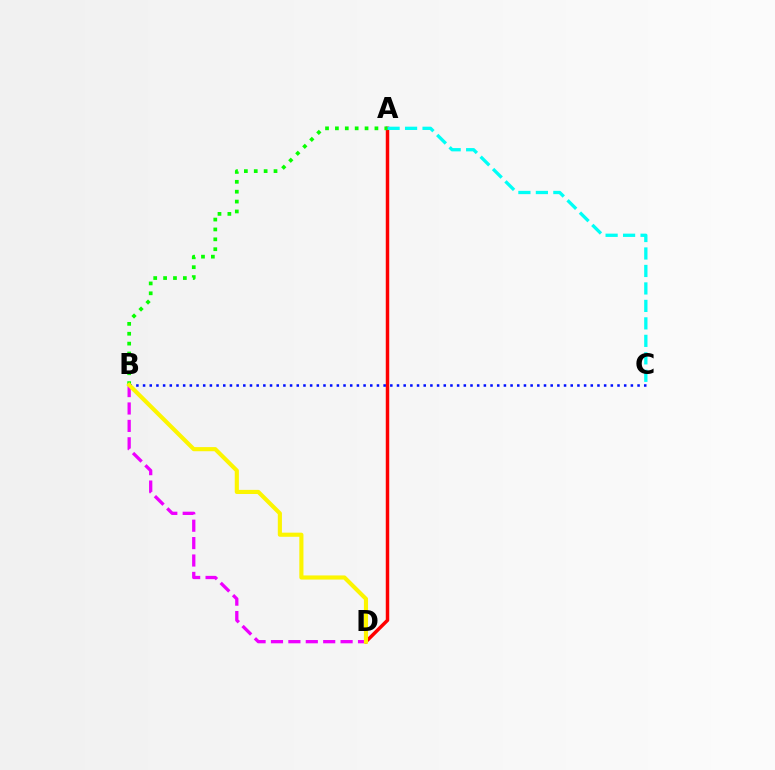{('A', 'D'): [{'color': '#ff0000', 'line_style': 'solid', 'thickness': 2.5}], ('A', 'B'): [{'color': '#08ff00', 'line_style': 'dotted', 'thickness': 2.68}], ('B', 'C'): [{'color': '#0010ff', 'line_style': 'dotted', 'thickness': 1.82}], ('B', 'D'): [{'color': '#ee00ff', 'line_style': 'dashed', 'thickness': 2.36}, {'color': '#fcf500', 'line_style': 'solid', 'thickness': 2.97}], ('A', 'C'): [{'color': '#00fff6', 'line_style': 'dashed', 'thickness': 2.37}]}